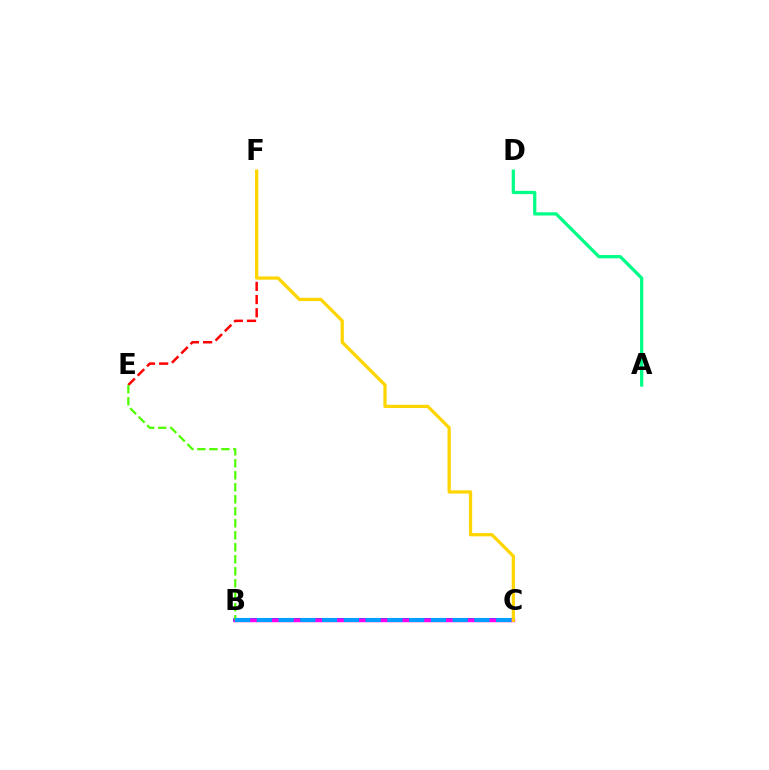{('B', 'C'): [{'color': '#3700ff', 'line_style': 'solid', 'thickness': 2.56}, {'color': '#ff00ed', 'line_style': 'solid', 'thickness': 2.48}, {'color': '#009eff', 'line_style': 'dashed', 'thickness': 2.96}], ('E', 'F'): [{'color': '#ff0000', 'line_style': 'dashed', 'thickness': 1.79}], ('C', 'F'): [{'color': '#ffd500', 'line_style': 'solid', 'thickness': 2.34}], ('B', 'E'): [{'color': '#4fff00', 'line_style': 'dashed', 'thickness': 1.63}], ('A', 'D'): [{'color': '#00ff86', 'line_style': 'solid', 'thickness': 2.34}]}